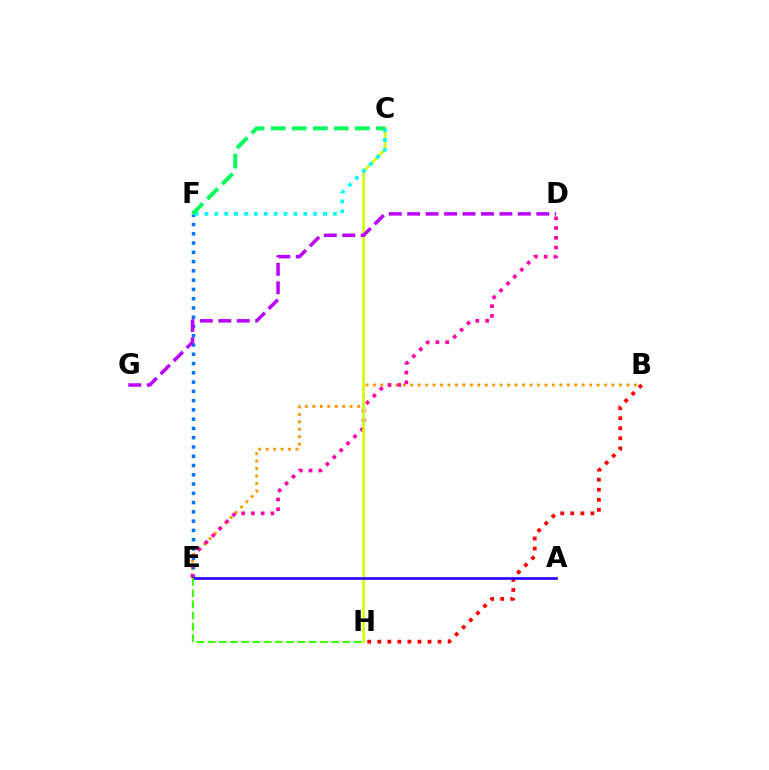{('B', 'E'): [{'color': '#ff9400', 'line_style': 'dotted', 'thickness': 2.03}], ('E', 'F'): [{'color': '#0074ff', 'line_style': 'dotted', 'thickness': 2.52}], ('D', 'E'): [{'color': '#ff00ac', 'line_style': 'dotted', 'thickness': 2.65}], ('C', 'H'): [{'color': '#d1ff00', 'line_style': 'solid', 'thickness': 1.84}], ('C', 'F'): [{'color': '#00fff6', 'line_style': 'dotted', 'thickness': 2.69}, {'color': '#00ff5c', 'line_style': 'dashed', 'thickness': 2.86}], ('B', 'H'): [{'color': '#ff0000', 'line_style': 'dotted', 'thickness': 2.73}], ('A', 'E'): [{'color': '#2500ff', 'line_style': 'solid', 'thickness': 1.91}], ('E', 'H'): [{'color': '#3dff00', 'line_style': 'dashed', 'thickness': 1.53}], ('D', 'G'): [{'color': '#b900ff', 'line_style': 'dashed', 'thickness': 2.51}]}